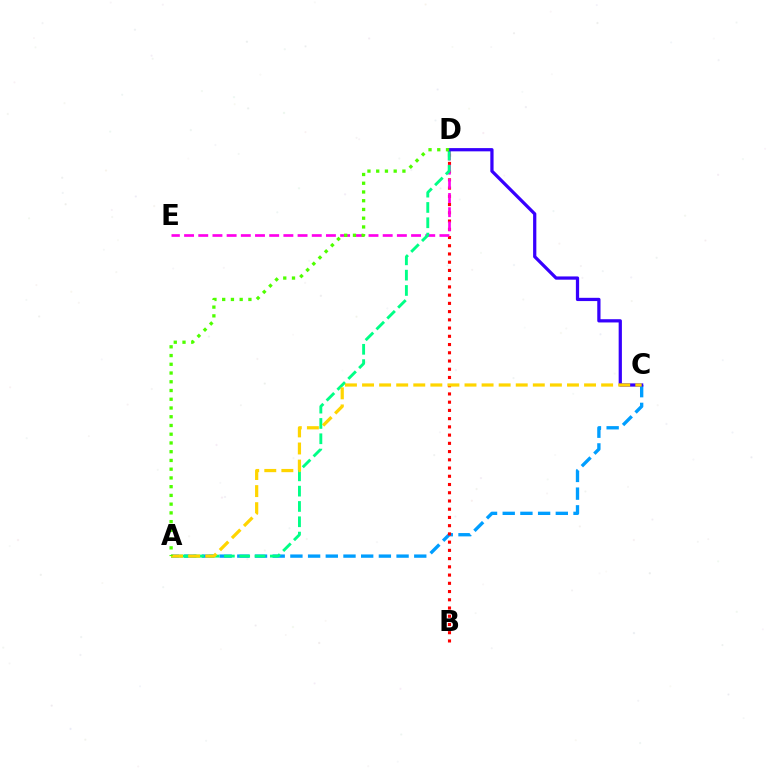{('A', 'C'): [{'color': '#009eff', 'line_style': 'dashed', 'thickness': 2.4}, {'color': '#ffd500', 'line_style': 'dashed', 'thickness': 2.32}], ('B', 'D'): [{'color': '#ff0000', 'line_style': 'dotted', 'thickness': 2.24}], ('D', 'E'): [{'color': '#ff00ed', 'line_style': 'dashed', 'thickness': 1.93}], ('A', 'D'): [{'color': '#00ff86', 'line_style': 'dashed', 'thickness': 2.08}, {'color': '#4fff00', 'line_style': 'dotted', 'thickness': 2.37}], ('C', 'D'): [{'color': '#3700ff', 'line_style': 'solid', 'thickness': 2.34}]}